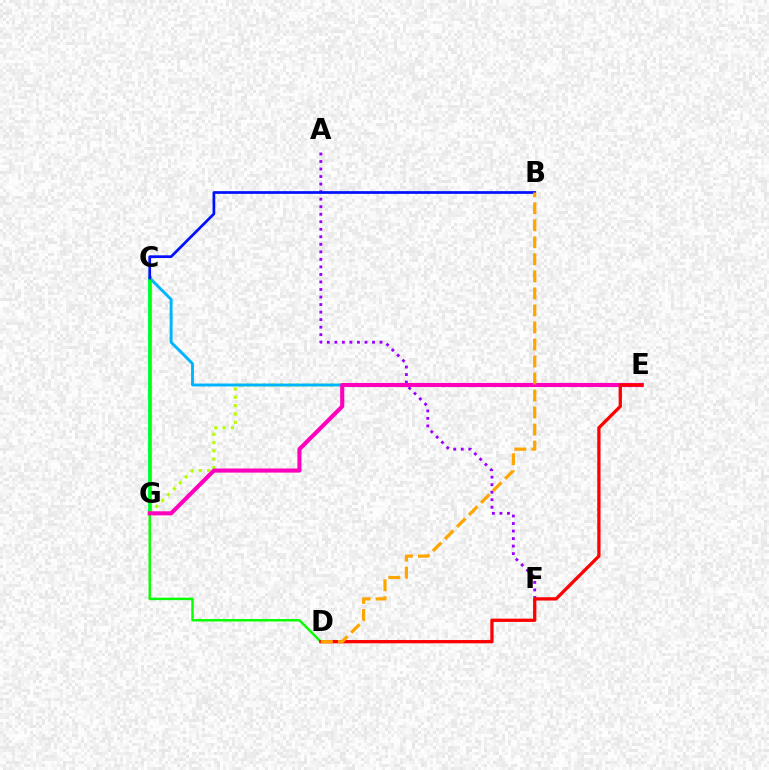{('E', 'G'): [{'color': '#b3ff00', 'line_style': 'dotted', 'thickness': 2.26}, {'color': '#ff00bd', 'line_style': 'solid', 'thickness': 2.96}], ('C', 'G'): [{'color': '#00ff9d', 'line_style': 'solid', 'thickness': 2.93}], ('C', 'E'): [{'color': '#00b5ff', 'line_style': 'solid', 'thickness': 2.09}], ('A', 'F'): [{'color': '#9b00ff', 'line_style': 'dotted', 'thickness': 2.05}], ('C', 'D'): [{'color': '#08ff00', 'line_style': 'solid', 'thickness': 1.76}], ('B', 'C'): [{'color': '#0010ff', 'line_style': 'solid', 'thickness': 1.95}], ('D', 'E'): [{'color': '#ff0000', 'line_style': 'solid', 'thickness': 2.36}], ('B', 'D'): [{'color': '#ffa500', 'line_style': 'dashed', 'thickness': 2.31}]}